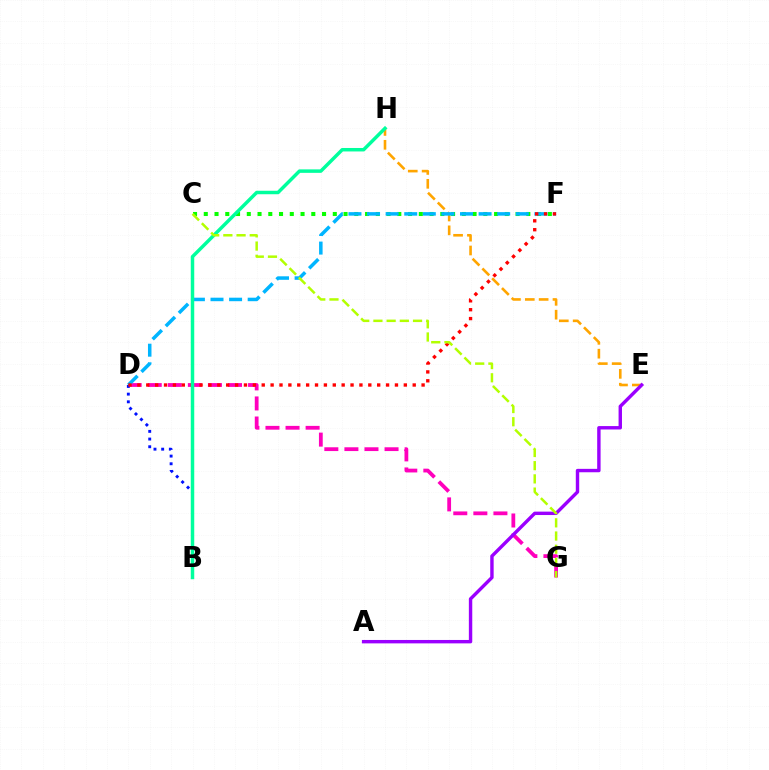{('C', 'F'): [{'color': '#08ff00', 'line_style': 'dotted', 'thickness': 2.92}], ('D', 'G'): [{'color': '#ff00bd', 'line_style': 'dashed', 'thickness': 2.73}], ('E', 'H'): [{'color': '#ffa500', 'line_style': 'dashed', 'thickness': 1.88}], ('A', 'E'): [{'color': '#9b00ff', 'line_style': 'solid', 'thickness': 2.45}], ('B', 'D'): [{'color': '#0010ff', 'line_style': 'dotted', 'thickness': 2.09}], ('D', 'F'): [{'color': '#00b5ff', 'line_style': 'dashed', 'thickness': 2.53}, {'color': '#ff0000', 'line_style': 'dotted', 'thickness': 2.41}], ('B', 'H'): [{'color': '#00ff9d', 'line_style': 'solid', 'thickness': 2.5}], ('C', 'G'): [{'color': '#b3ff00', 'line_style': 'dashed', 'thickness': 1.79}]}